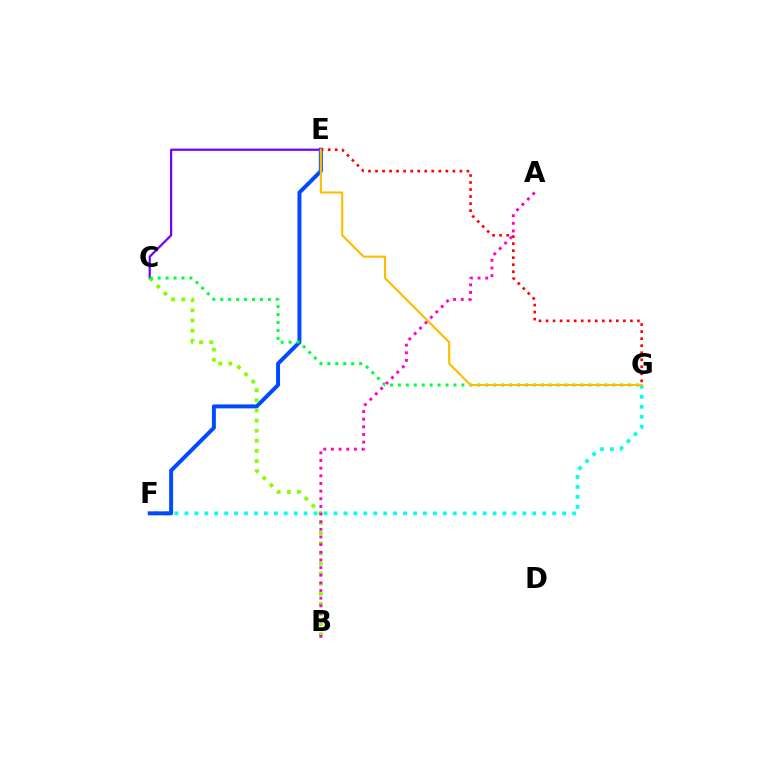{('F', 'G'): [{'color': '#00fff6', 'line_style': 'dotted', 'thickness': 2.7}], ('E', 'F'): [{'color': '#004bff', 'line_style': 'solid', 'thickness': 2.86}], ('E', 'G'): [{'color': '#ff0000', 'line_style': 'dotted', 'thickness': 1.91}, {'color': '#ffbd00', 'line_style': 'solid', 'thickness': 1.53}], ('C', 'E'): [{'color': '#7200ff', 'line_style': 'solid', 'thickness': 1.6}], ('B', 'C'): [{'color': '#84ff00', 'line_style': 'dotted', 'thickness': 2.75}], ('C', 'G'): [{'color': '#00ff39', 'line_style': 'dotted', 'thickness': 2.16}], ('A', 'B'): [{'color': '#ff00cf', 'line_style': 'dotted', 'thickness': 2.08}]}